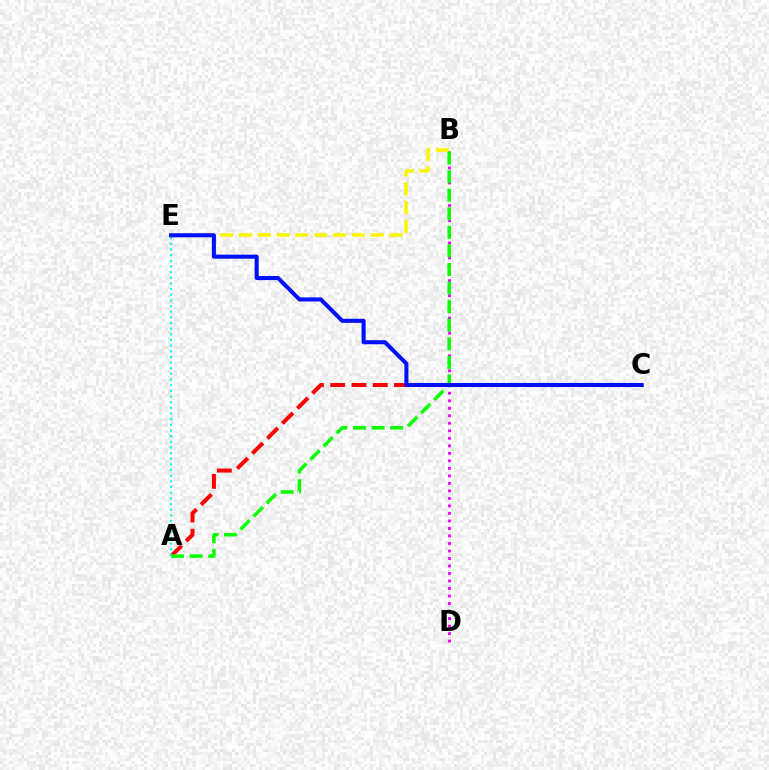{('A', 'C'): [{'color': '#ff0000', 'line_style': 'dashed', 'thickness': 2.89}], ('A', 'E'): [{'color': '#00fff6', 'line_style': 'dotted', 'thickness': 1.54}], ('B', 'E'): [{'color': '#fcf500', 'line_style': 'dashed', 'thickness': 2.55}], ('B', 'D'): [{'color': '#ee00ff', 'line_style': 'dotted', 'thickness': 2.04}], ('A', 'B'): [{'color': '#08ff00', 'line_style': 'dashed', 'thickness': 2.52}], ('C', 'E'): [{'color': '#0010ff', 'line_style': 'solid', 'thickness': 2.93}]}